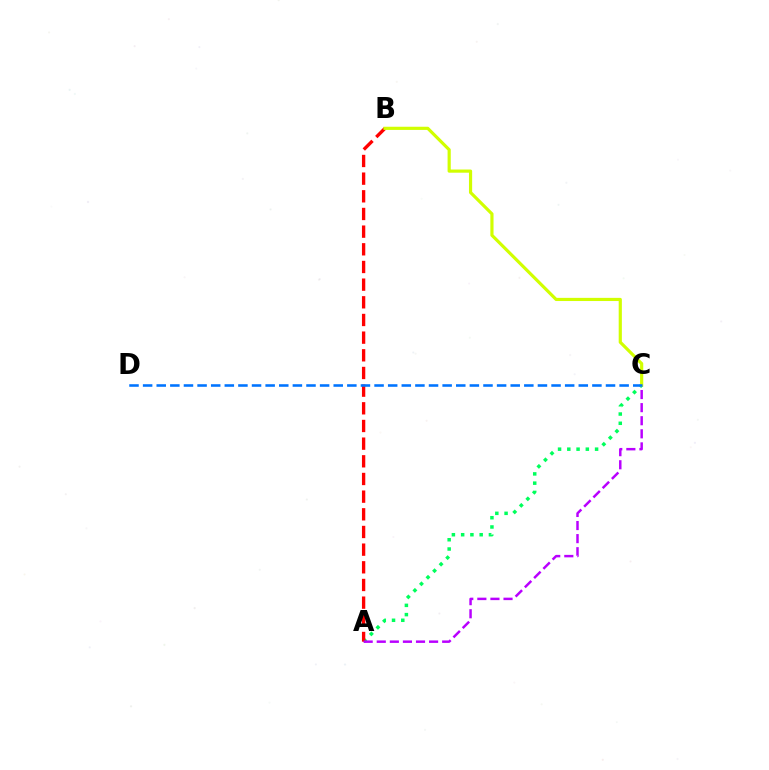{('A', 'C'): [{'color': '#00ff5c', 'line_style': 'dotted', 'thickness': 2.52}, {'color': '#b900ff', 'line_style': 'dashed', 'thickness': 1.78}], ('A', 'B'): [{'color': '#ff0000', 'line_style': 'dashed', 'thickness': 2.4}], ('B', 'C'): [{'color': '#d1ff00', 'line_style': 'solid', 'thickness': 2.28}], ('C', 'D'): [{'color': '#0074ff', 'line_style': 'dashed', 'thickness': 1.85}]}